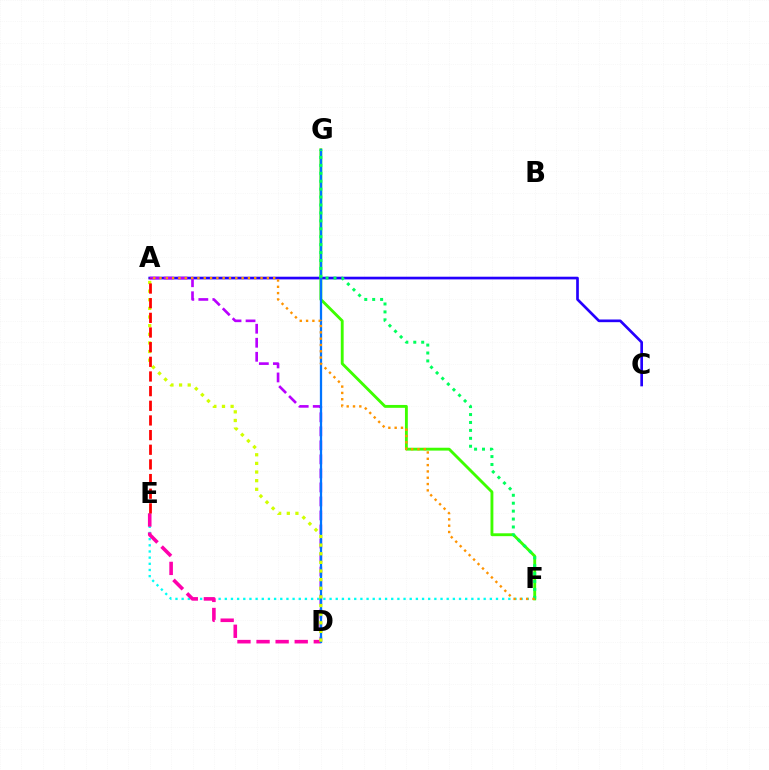{('E', 'F'): [{'color': '#00fff6', 'line_style': 'dotted', 'thickness': 1.67}], ('A', 'C'): [{'color': '#2500ff', 'line_style': 'solid', 'thickness': 1.93}], ('A', 'D'): [{'color': '#b900ff', 'line_style': 'dashed', 'thickness': 1.9}, {'color': '#d1ff00', 'line_style': 'dotted', 'thickness': 2.34}], ('D', 'E'): [{'color': '#ff00ac', 'line_style': 'dashed', 'thickness': 2.59}], ('F', 'G'): [{'color': '#3dff00', 'line_style': 'solid', 'thickness': 2.06}, {'color': '#00ff5c', 'line_style': 'dotted', 'thickness': 2.15}], ('D', 'G'): [{'color': '#0074ff', 'line_style': 'solid', 'thickness': 1.64}], ('A', 'E'): [{'color': '#ff0000', 'line_style': 'dashed', 'thickness': 1.99}], ('A', 'F'): [{'color': '#ff9400', 'line_style': 'dotted', 'thickness': 1.72}]}